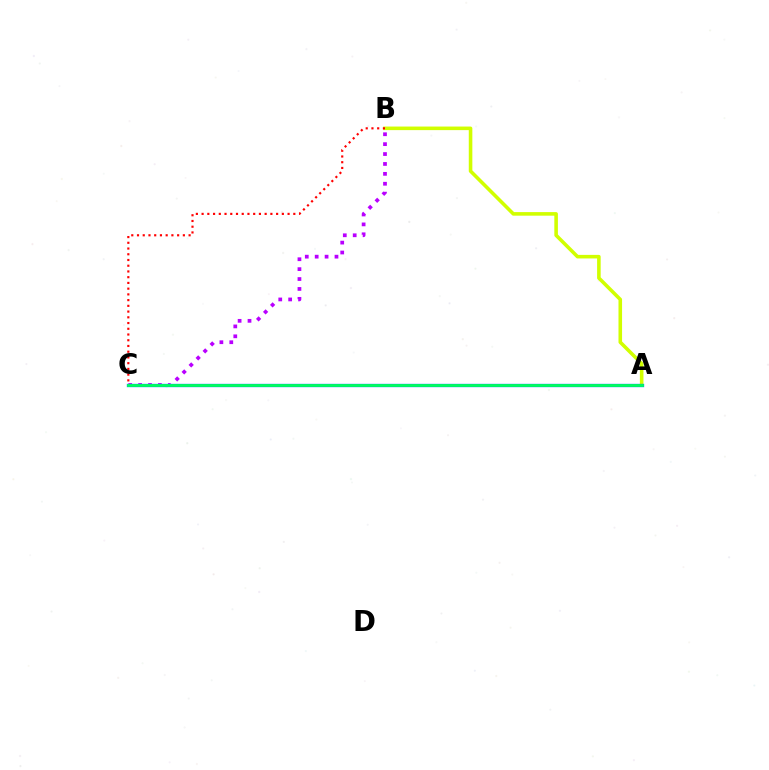{('A', 'B'): [{'color': '#d1ff00', 'line_style': 'solid', 'thickness': 2.57}], ('B', 'C'): [{'color': '#b900ff', 'line_style': 'dotted', 'thickness': 2.69}, {'color': '#ff0000', 'line_style': 'dotted', 'thickness': 1.56}], ('A', 'C'): [{'color': '#0074ff', 'line_style': 'solid', 'thickness': 2.39}, {'color': '#00ff5c', 'line_style': 'solid', 'thickness': 2.0}]}